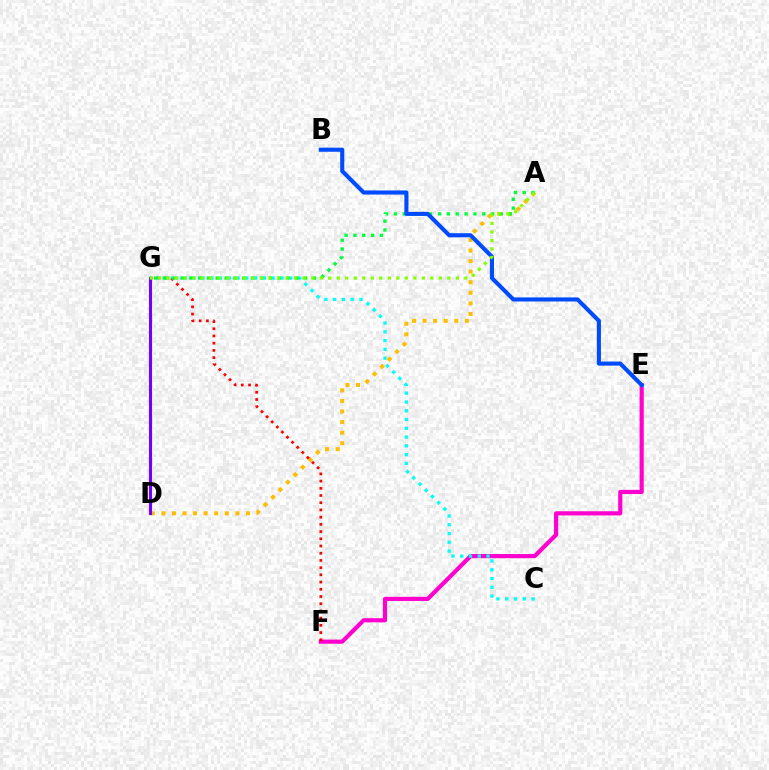{('E', 'F'): [{'color': '#ff00cf', 'line_style': 'solid', 'thickness': 2.99}], ('A', 'D'): [{'color': '#ffbd00', 'line_style': 'dotted', 'thickness': 2.87}], ('F', 'G'): [{'color': '#ff0000', 'line_style': 'dotted', 'thickness': 1.96}], ('C', 'G'): [{'color': '#00fff6', 'line_style': 'dotted', 'thickness': 2.39}], ('A', 'G'): [{'color': '#00ff39', 'line_style': 'dotted', 'thickness': 2.4}, {'color': '#84ff00', 'line_style': 'dotted', 'thickness': 2.31}], ('D', 'G'): [{'color': '#7200ff', 'line_style': 'solid', 'thickness': 2.23}], ('B', 'E'): [{'color': '#004bff', 'line_style': 'solid', 'thickness': 2.95}]}